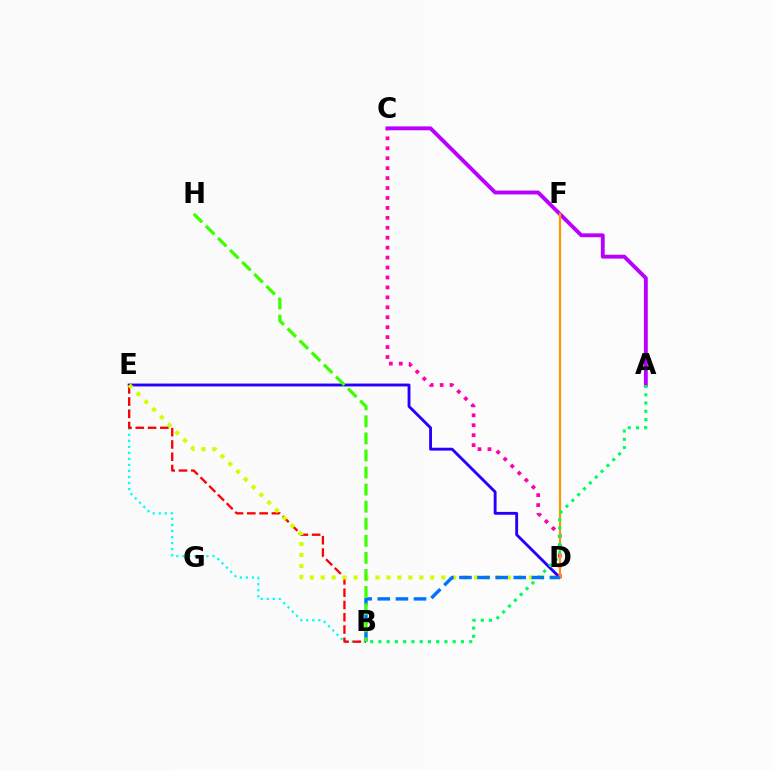{('D', 'E'): [{'color': '#2500ff', 'line_style': 'solid', 'thickness': 2.06}, {'color': '#d1ff00', 'line_style': 'dotted', 'thickness': 2.98}], ('C', 'D'): [{'color': '#ff00ac', 'line_style': 'dotted', 'thickness': 2.7}], ('B', 'E'): [{'color': '#00fff6', 'line_style': 'dotted', 'thickness': 1.64}, {'color': '#ff0000', 'line_style': 'dashed', 'thickness': 1.67}], ('A', 'C'): [{'color': '#b900ff', 'line_style': 'solid', 'thickness': 2.79}], ('D', 'F'): [{'color': '#ff9400', 'line_style': 'solid', 'thickness': 1.59}], ('A', 'B'): [{'color': '#00ff5c', 'line_style': 'dotted', 'thickness': 2.24}], ('B', 'D'): [{'color': '#0074ff', 'line_style': 'dashed', 'thickness': 2.46}], ('B', 'H'): [{'color': '#3dff00', 'line_style': 'dashed', 'thickness': 2.32}]}